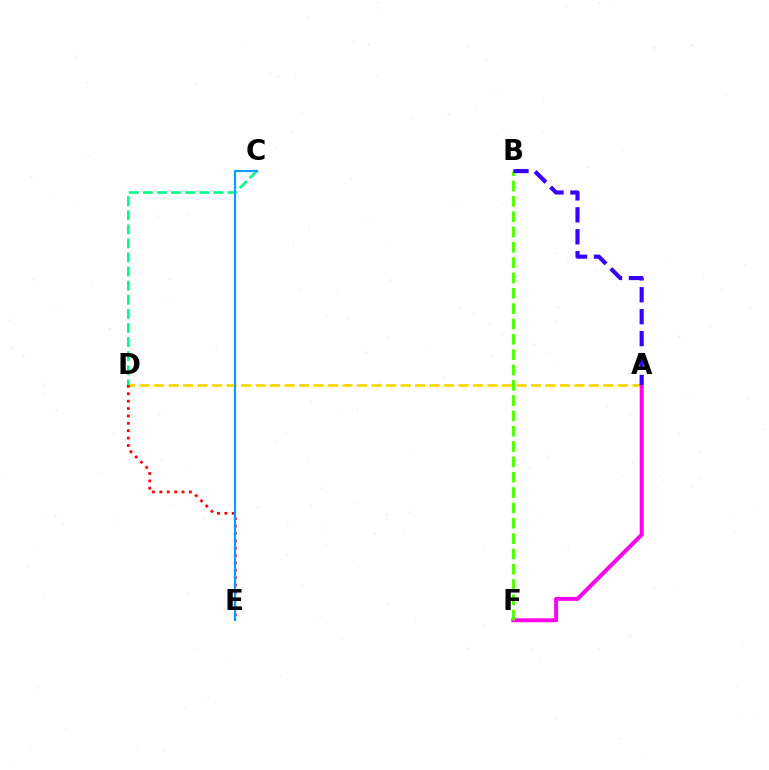{('A', 'D'): [{'color': '#ffd500', 'line_style': 'dashed', 'thickness': 1.97}], ('C', 'D'): [{'color': '#00ff86', 'line_style': 'dashed', 'thickness': 1.91}], ('A', 'F'): [{'color': '#ff00ed', 'line_style': 'solid', 'thickness': 2.84}], ('D', 'E'): [{'color': '#ff0000', 'line_style': 'dotted', 'thickness': 2.01}], ('C', 'E'): [{'color': '#009eff', 'line_style': 'solid', 'thickness': 1.55}], ('B', 'F'): [{'color': '#4fff00', 'line_style': 'dashed', 'thickness': 2.08}], ('A', 'B'): [{'color': '#3700ff', 'line_style': 'dashed', 'thickness': 2.98}]}